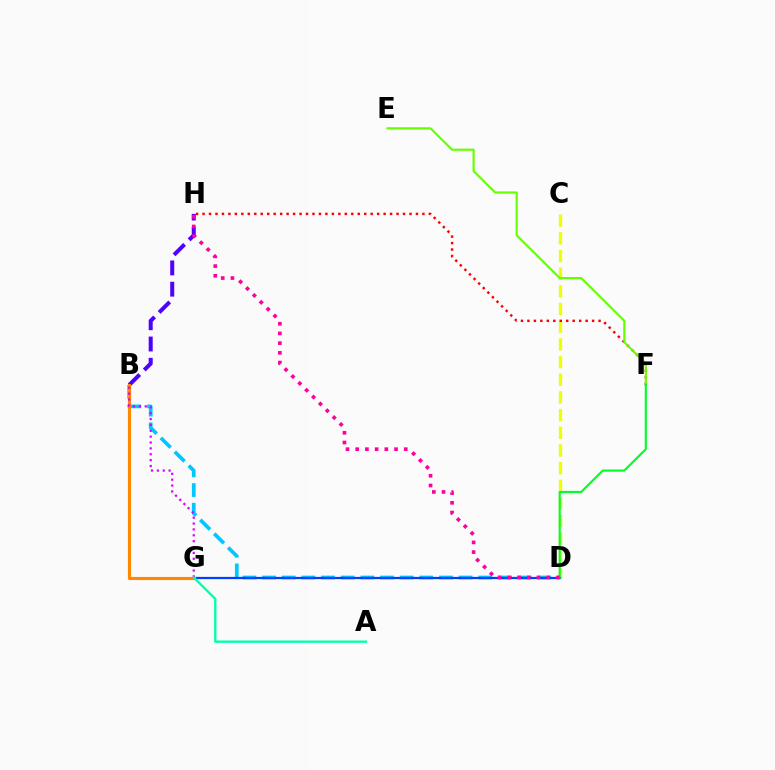{('C', 'D'): [{'color': '#eeff00', 'line_style': 'dashed', 'thickness': 2.4}], ('B', 'D'): [{'color': '#00c7ff', 'line_style': 'dashed', 'thickness': 2.67}], ('B', 'H'): [{'color': '#4f00ff', 'line_style': 'dashed', 'thickness': 2.89}], ('D', 'G'): [{'color': '#003fff', 'line_style': 'solid', 'thickness': 1.61}], ('B', 'G'): [{'color': '#ff8800', 'line_style': 'solid', 'thickness': 2.26}, {'color': '#d600ff', 'line_style': 'dotted', 'thickness': 1.59}], ('F', 'H'): [{'color': '#ff0000', 'line_style': 'dotted', 'thickness': 1.76}], ('E', 'F'): [{'color': '#66ff00', 'line_style': 'solid', 'thickness': 1.55}], ('D', 'F'): [{'color': '#00ff27', 'line_style': 'solid', 'thickness': 1.53}], ('A', 'G'): [{'color': '#00ffaf', 'line_style': 'solid', 'thickness': 1.68}], ('D', 'H'): [{'color': '#ff00a0', 'line_style': 'dotted', 'thickness': 2.64}]}